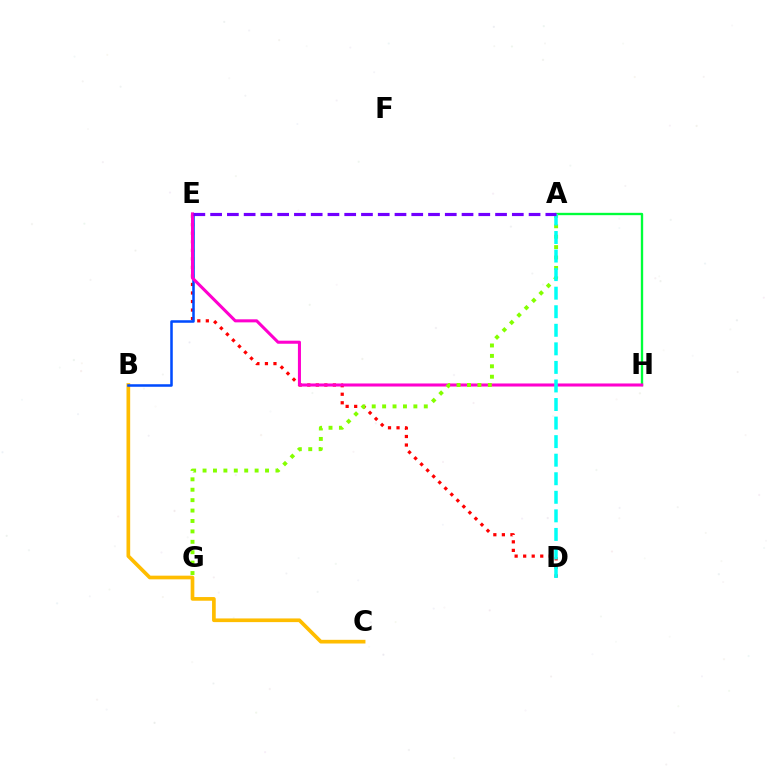{('B', 'C'): [{'color': '#ffbd00', 'line_style': 'solid', 'thickness': 2.65}], ('D', 'E'): [{'color': '#ff0000', 'line_style': 'dotted', 'thickness': 2.32}], ('A', 'H'): [{'color': '#00ff39', 'line_style': 'solid', 'thickness': 1.7}], ('B', 'E'): [{'color': '#004bff', 'line_style': 'solid', 'thickness': 1.83}], ('E', 'H'): [{'color': '#ff00cf', 'line_style': 'solid', 'thickness': 2.2}], ('A', 'G'): [{'color': '#84ff00', 'line_style': 'dotted', 'thickness': 2.83}], ('A', 'D'): [{'color': '#00fff6', 'line_style': 'dashed', 'thickness': 2.52}], ('A', 'E'): [{'color': '#7200ff', 'line_style': 'dashed', 'thickness': 2.28}]}